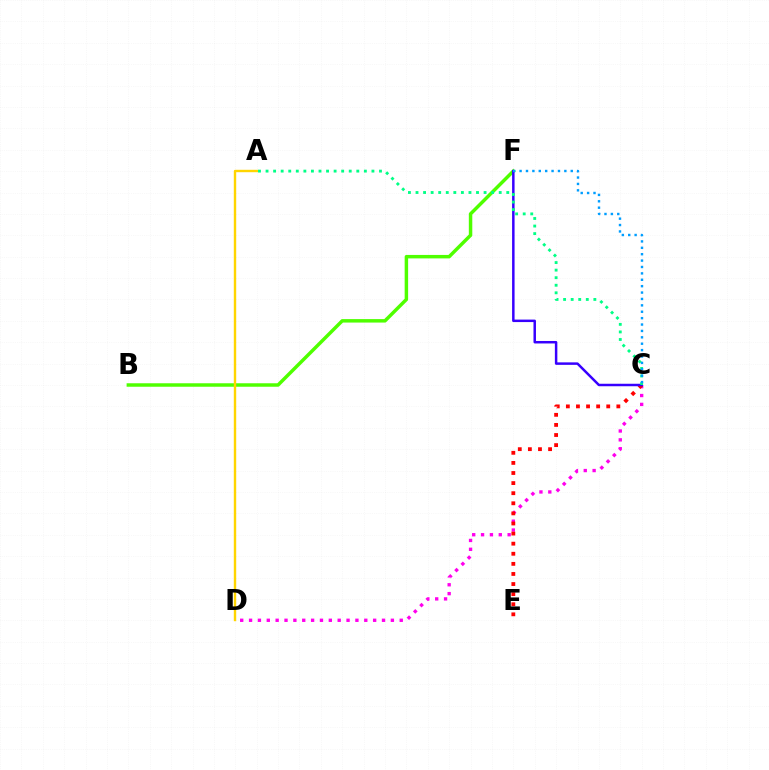{('B', 'F'): [{'color': '#4fff00', 'line_style': 'solid', 'thickness': 2.5}], ('C', 'D'): [{'color': '#ff00ed', 'line_style': 'dotted', 'thickness': 2.41}], ('A', 'D'): [{'color': '#ffd500', 'line_style': 'solid', 'thickness': 1.73}], ('C', 'E'): [{'color': '#ff0000', 'line_style': 'dotted', 'thickness': 2.74}], ('C', 'F'): [{'color': '#3700ff', 'line_style': 'solid', 'thickness': 1.79}, {'color': '#009eff', 'line_style': 'dotted', 'thickness': 1.74}], ('A', 'C'): [{'color': '#00ff86', 'line_style': 'dotted', 'thickness': 2.05}]}